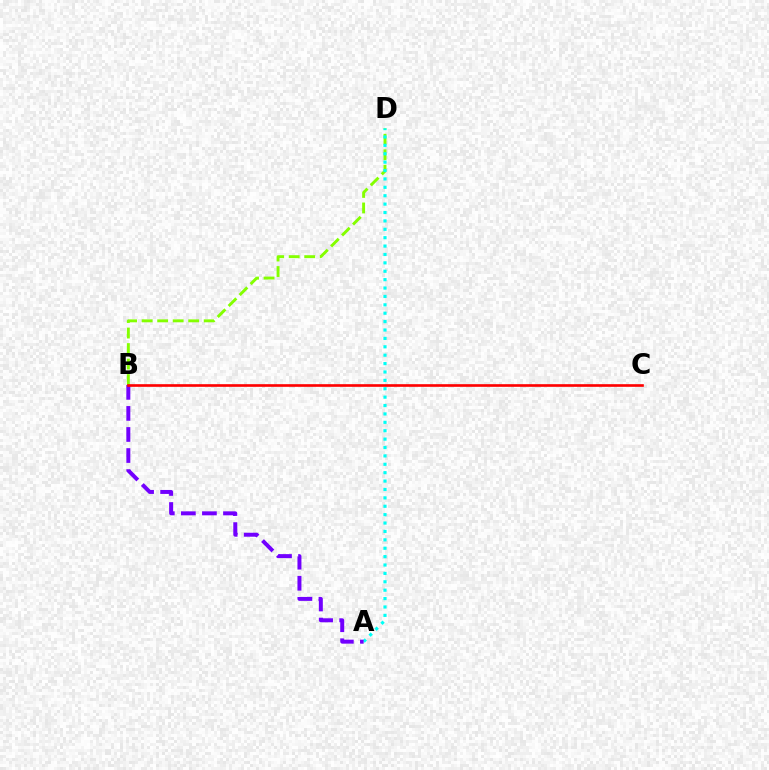{('B', 'D'): [{'color': '#84ff00', 'line_style': 'dashed', 'thickness': 2.11}], ('A', 'D'): [{'color': '#00fff6', 'line_style': 'dotted', 'thickness': 2.28}], ('A', 'B'): [{'color': '#7200ff', 'line_style': 'dashed', 'thickness': 2.86}], ('B', 'C'): [{'color': '#ff0000', 'line_style': 'solid', 'thickness': 1.91}]}